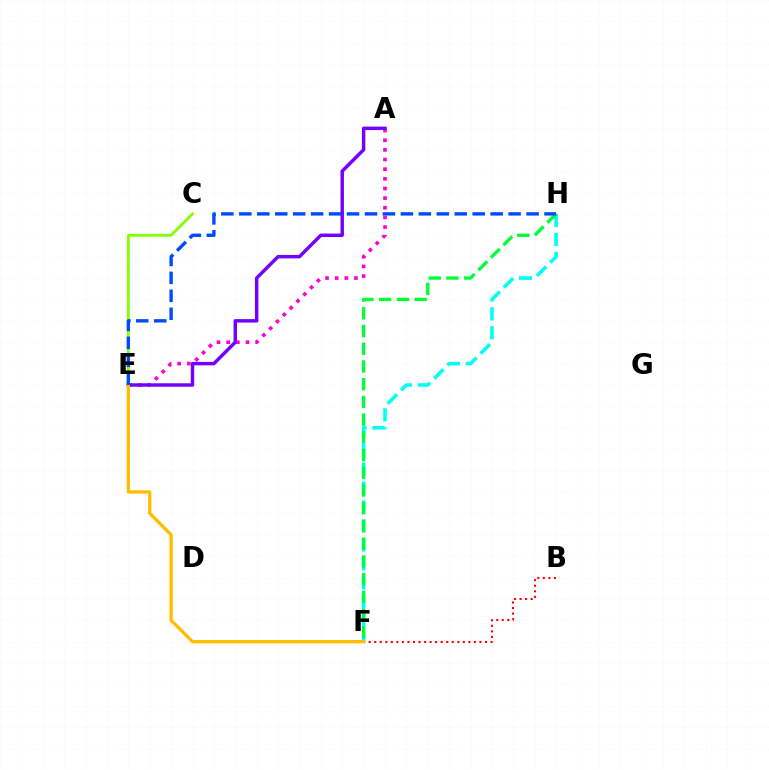{('B', 'F'): [{'color': '#ff0000', 'line_style': 'dotted', 'thickness': 1.5}], ('A', 'E'): [{'color': '#ff00cf', 'line_style': 'dotted', 'thickness': 2.62}, {'color': '#7200ff', 'line_style': 'solid', 'thickness': 2.48}], ('C', 'E'): [{'color': '#84ff00', 'line_style': 'solid', 'thickness': 2.03}], ('F', 'H'): [{'color': '#00fff6', 'line_style': 'dashed', 'thickness': 2.57}, {'color': '#00ff39', 'line_style': 'dashed', 'thickness': 2.41}], ('E', 'F'): [{'color': '#ffbd00', 'line_style': 'solid', 'thickness': 2.38}], ('E', 'H'): [{'color': '#004bff', 'line_style': 'dashed', 'thickness': 2.44}]}